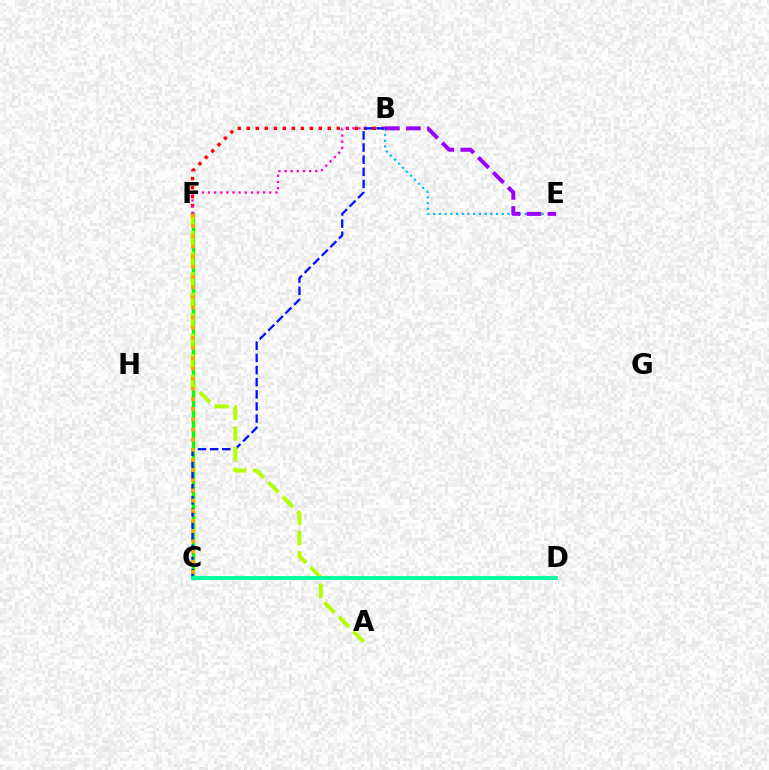{('C', 'F'): [{'color': '#08ff00', 'line_style': 'solid', 'thickness': 2.47}, {'color': '#ffa500', 'line_style': 'dotted', 'thickness': 2.76}], ('B', 'F'): [{'color': '#ff0000', 'line_style': 'dotted', 'thickness': 2.45}, {'color': '#ff00bd', 'line_style': 'dotted', 'thickness': 1.66}], ('B', 'C'): [{'color': '#0010ff', 'line_style': 'dashed', 'thickness': 1.65}], ('B', 'E'): [{'color': '#00b5ff', 'line_style': 'dotted', 'thickness': 1.55}, {'color': '#9b00ff', 'line_style': 'dashed', 'thickness': 2.86}], ('A', 'F'): [{'color': '#b3ff00', 'line_style': 'dashed', 'thickness': 2.79}], ('C', 'D'): [{'color': '#00ff9d', 'line_style': 'solid', 'thickness': 2.77}]}